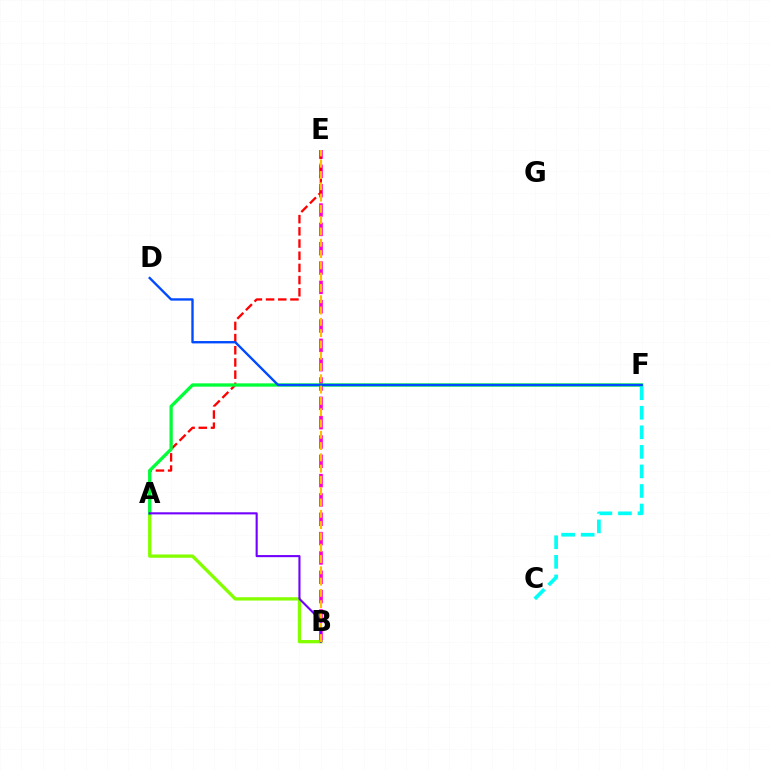{('B', 'E'): [{'color': '#ff00cf', 'line_style': 'dashed', 'thickness': 2.63}, {'color': '#ffbd00', 'line_style': 'dashed', 'thickness': 1.53}], ('A', 'B'): [{'color': '#84ff00', 'line_style': 'solid', 'thickness': 2.38}, {'color': '#7200ff', 'line_style': 'solid', 'thickness': 1.51}], ('A', 'E'): [{'color': '#ff0000', 'line_style': 'dashed', 'thickness': 1.66}], ('A', 'F'): [{'color': '#00ff39', 'line_style': 'solid', 'thickness': 2.38}], ('C', 'F'): [{'color': '#00fff6', 'line_style': 'dashed', 'thickness': 2.66}], ('D', 'F'): [{'color': '#004bff', 'line_style': 'solid', 'thickness': 1.71}]}